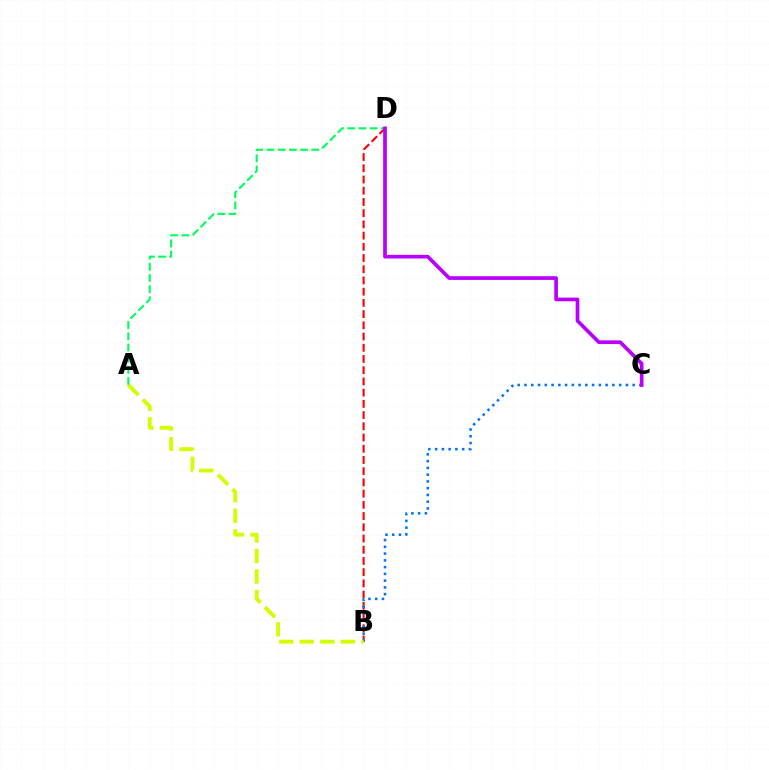{('B', 'D'): [{'color': '#ff0000', 'line_style': 'dashed', 'thickness': 1.52}], ('A', 'D'): [{'color': '#00ff5c', 'line_style': 'dashed', 'thickness': 1.52}], ('B', 'C'): [{'color': '#0074ff', 'line_style': 'dotted', 'thickness': 1.84}], ('A', 'B'): [{'color': '#d1ff00', 'line_style': 'dashed', 'thickness': 2.79}], ('C', 'D'): [{'color': '#b900ff', 'line_style': 'solid', 'thickness': 2.65}]}